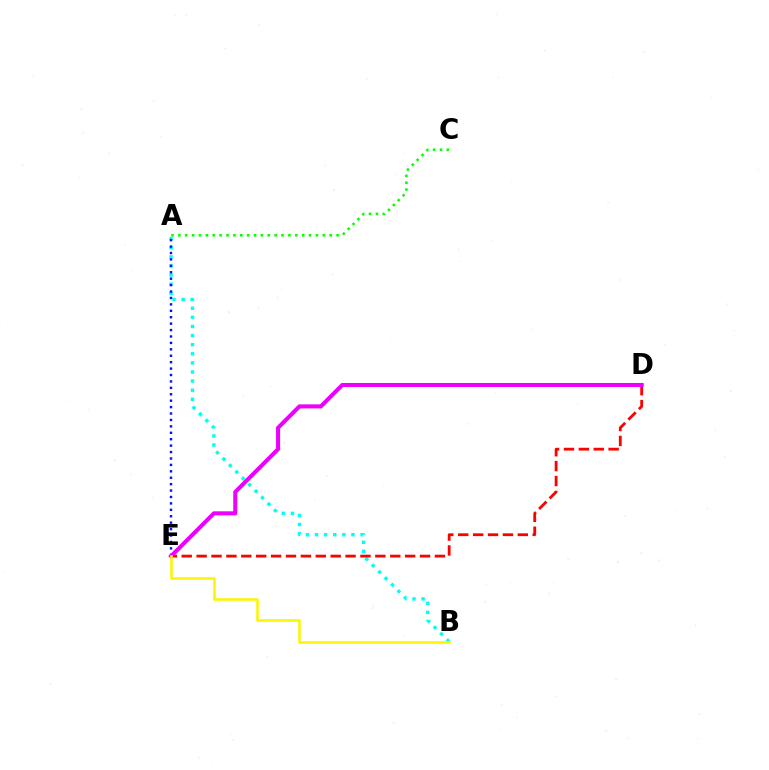{('A', 'B'): [{'color': '#00fff6', 'line_style': 'dotted', 'thickness': 2.47}], ('D', 'E'): [{'color': '#ff0000', 'line_style': 'dashed', 'thickness': 2.02}, {'color': '#ee00ff', 'line_style': 'solid', 'thickness': 2.92}], ('A', 'E'): [{'color': '#0010ff', 'line_style': 'dotted', 'thickness': 1.74}], ('B', 'E'): [{'color': '#fcf500', 'line_style': 'solid', 'thickness': 1.83}], ('A', 'C'): [{'color': '#08ff00', 'line_style': 'dotted', 'thickness': 1.87}]}